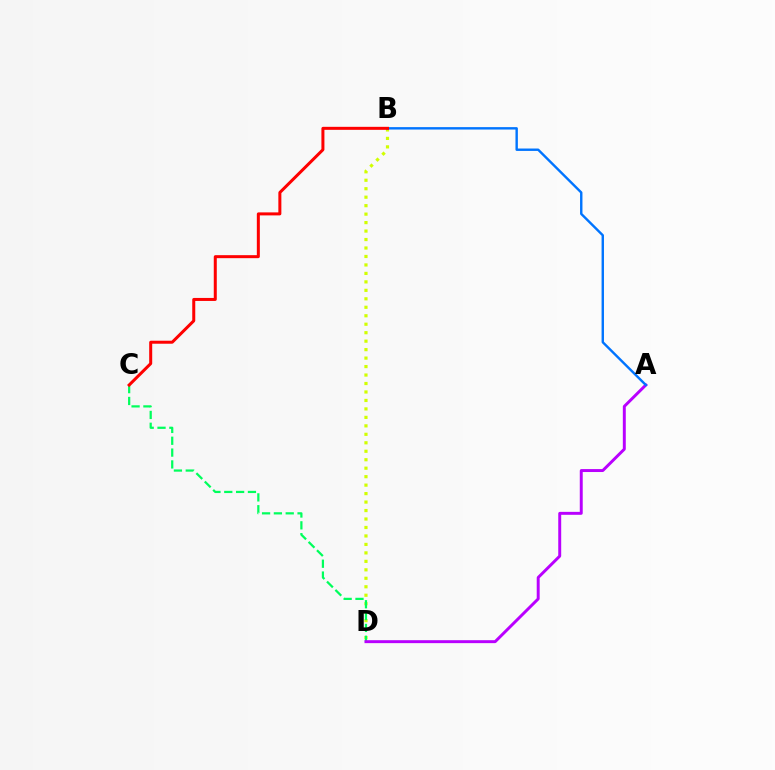{('B', 'D'): [{'color': '#d1ff00', 'line_style': 'dotted', 'thickness': 2.3}], ('C', 'D'): [{'color': '#00ff5c', 'line_style': 'dashed', 'thickness': 1.61}], ('A', 'D'): [{'color': '#b900ff', 'line_style': 'solid', 'thickness': 2.12}], ('A', 'B'): [{'color': '#0074ff', 'line_style': 'solid', 'thickness': 1.73}], ('B', 'C'): [{'color': '#ff0000', 'line_style': 'solid', 'thickness': 2.16}]}